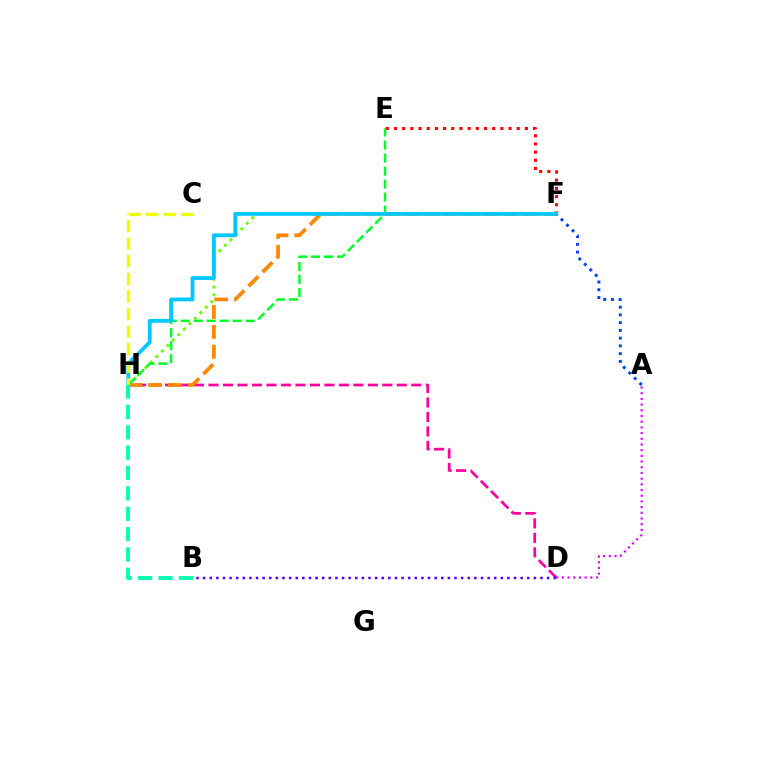{('D', 'H'): [{'color': '#ff00a0', 'line_style': 'dashed', 'thickness': 1.97}], ('B', 'D'): [{'color': '#4f00ff', 'line_style': 'dotted', 'thickness': 1.8}], ('E', 'F'): [{'color': '#ff0000', 'line_style': 'dotted', 'thickness': 2.22}], ('F', 'H'): [{'color': '#66ff00', 'line_style': 'dotted', 'thickness': 2.11}, {'color': '#ff8800', 'line_style': 'dashed', 'thickness': 2.7}, {'color': '#00c7ff', 'line_style': 'solid', 'thickness': 2.75}], ('A', 'D'): [{'color': '#d600ff', 'line_style': 'dotted', 'thickness': 1.55}], ('E', 'H'): [{'color': '#00ff27', 'line_style': 'dashed', 'thickness': 1.77}], ('A', 'F'): [{'color': '#003fff', 'line_style': 'dotted', 'thickness': 2.11}], ('C', 'H'): [{'color': '#eeff00', 'line_style': 'dashed', 'thickness': 2.39}], ('B', 'H'): [{'color': '#00ffaf', 'line_style': 'dashed', 'thickness': 2.77}]}